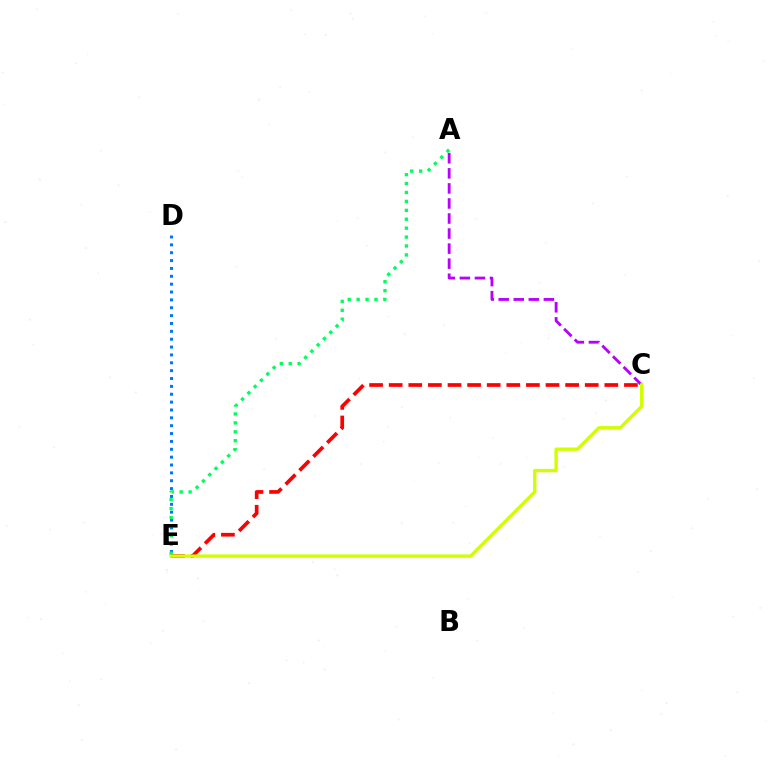{('D', 'E'): [{'color': '#0074ff', 'line_style': 'dotted', 'thickness': 2.14}], ('A', 'E'): [{'color': '#00ff5c', 'line_style': 'dotted', 'thickness': 2.42}], ('A', 'C'): [{'color': '#b900ff', 'line_style': 'dashed', 'thickness': 2.05}], ('C', 'E'): [{'color': '#ff0000', 'line_style': 'dashed', 'thickness': 2.66}, {'color': '#d1ff00', 'line_style': 'solid', 'thickness': 2.42}]}